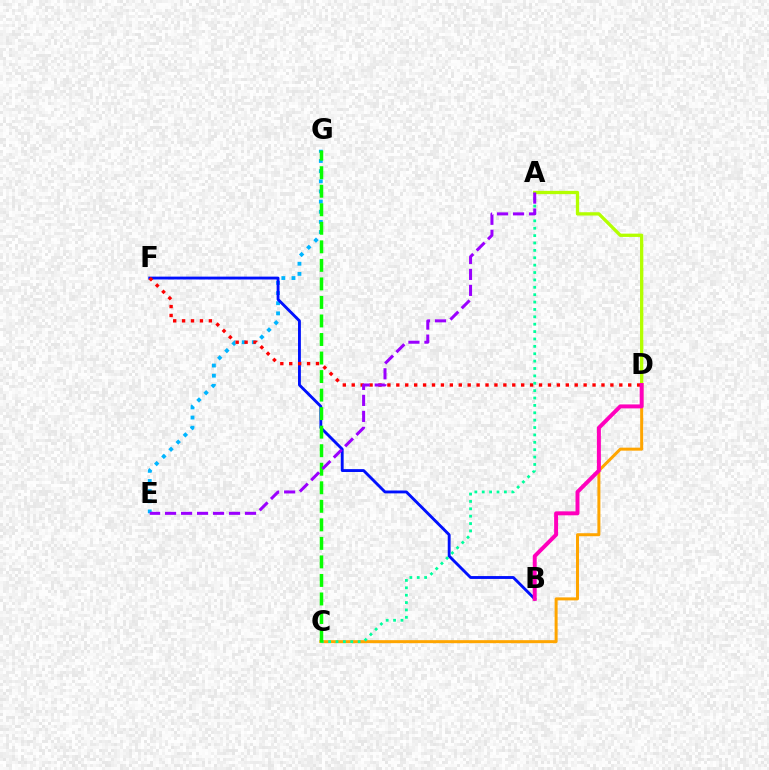{('E', 'G'): [{'color': '#00b5ff', 'line_style': 'dotted', 'thickness': 2.76}], ('B', 'F'): [{'color': '#0010ff', 'line_style': 'solid', 'thickness': 2.06}], ('D', 'F'): [{'color': '#ff0000', 'line_style': 'dotted', 'thickness': 2.42}], ('A', 'D'): [{'color': '#b3ff00', 'line_style': 'solid', 'thickness': 2.38}], ('C', 'D'): [{'color': '#ffa500', 'line_style': 'solid', 'thickness': 2.16}], ('A', 'C'): [{'color': '#00ff9d', 'line_style': 'dotted', 'thickness': 2.01}], ('B', 'D'): [{'color': '#ff00bd', 'line_style': 'solid', 'thickness': 2.85}], ('C', 'G'): [{'color': '#08ff00', 'line_style': 'dashed', 'thickness': 2.52}], ('A', 'E'): [{'color': '#9b00ff', 'line_style': 'dashed', 'thickness': 2.17}]}